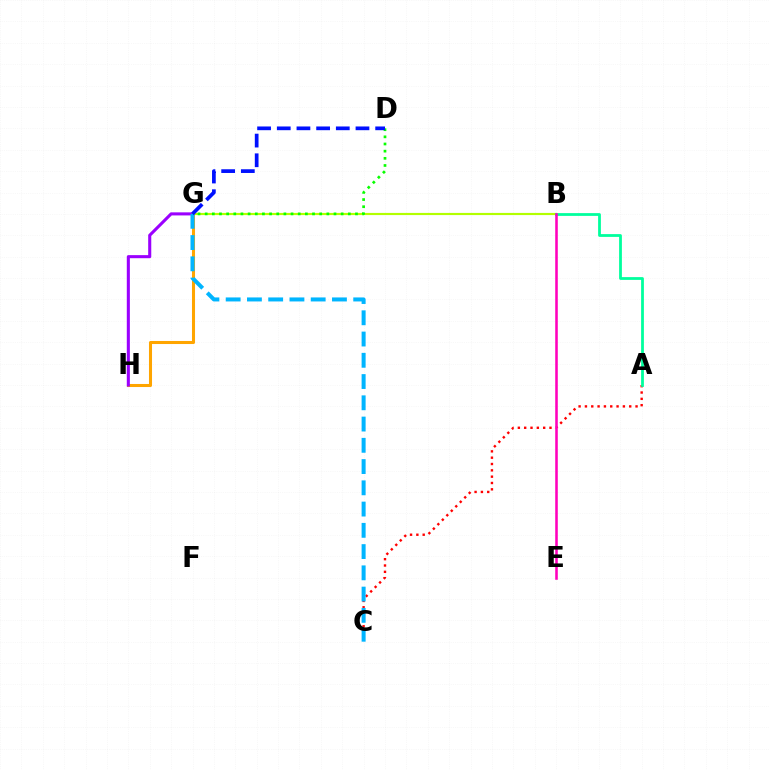{('G', 'H'): [{'color': '#ffa500', 'line_style': 'solid', 'thickness': 2.19}, {'color': '#9b00ff', 'line_style': 'solid', 'thickness': 2.21}], ('A', 'C'): [{'color': '#ff0000', 'line_style': 'dotted', 'thickness': 1.72}], ('B', 'G'): [{'color': '#b3ff00', 'line_style': 'solid', 'thickness': 1.56}], ('D', 'G'): [{'color': '#08ff00', 'line_style': 'dotted', 'thickness': 1.94}, {'color': '#0010ff', 'line_style': 'dashed', 'thickness': 2.67}], ('A', 'B'): [{'color': '#00ff9d', 'line_style': 'solid', 'thickness': 2.0}], ('C', 'G'): [{'color': '#00b5ff', 'line_style': 'dashed', 'thickness': 2.89}], ('B', 'E'): [{'color': '#ff00bd', 'line_style': 'solid', 'thickness': 1.84}]}